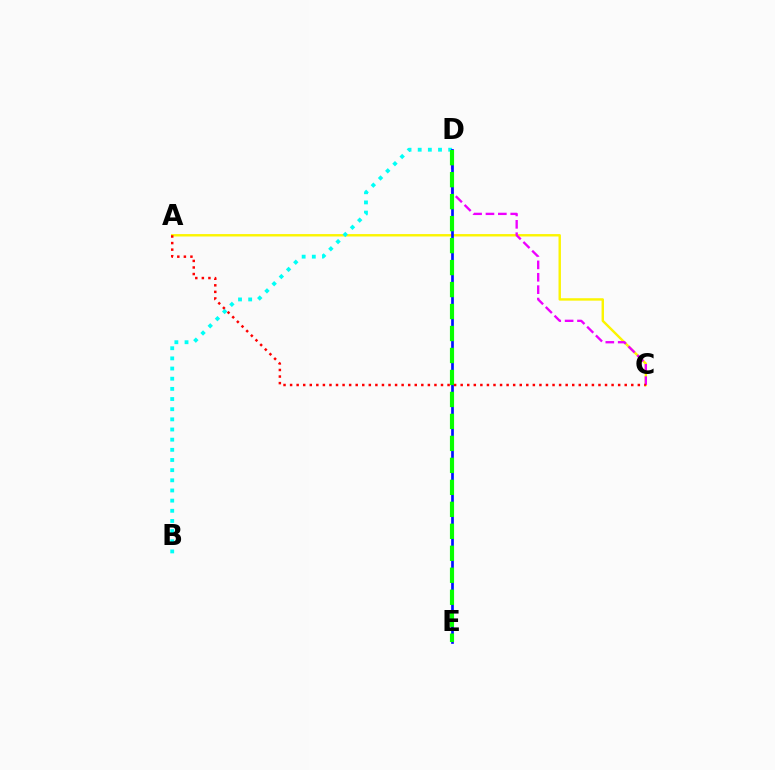{('A', 'C'): [{'color': '#fcf500', 'line_style': 'solid', 'thickness': 1.74}, {'color': '#ff0000', 'line_style': 'dotted', 'thickness': 1.78}], ('C', 'D'): [{'color': '#ee00ff', 'line_style': 'dashed', 'thickness': 1.68}], ('B', 'D'): [{'color': '#00fff6', 'line_style': 'dotted', 'thickness': 2.76}], ('D', 'E'): [{'color': '#0010ff', 'line_style': 'solid', 'thickness': 1.94}, {'color': '#08ff00', 'line_style': 'dashed', 'thickness': 2.99}]}